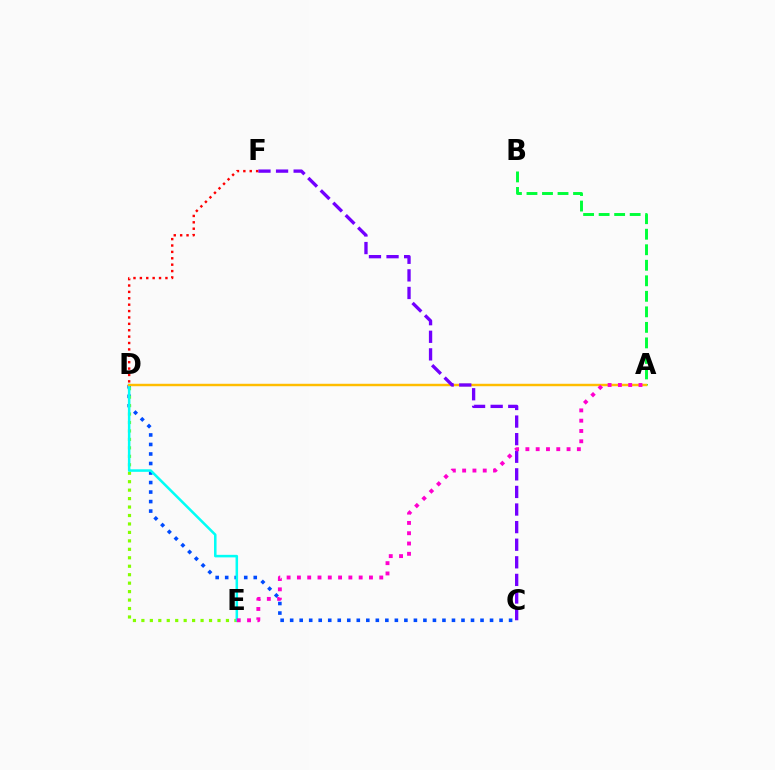{('C', 'D'): [{'color': '#004bff', 'line_style': 'dotted', 'thickness': 2.59}], ('D', 'E'): [{'color': '#84ff00', 'line_style': 'dotted', 'thickness': 2.3}, {'color': '#00fff6', 'line_style': 'solid', 'thickness': 1.83}], ('A', 'B'): [{'color': '#00ff39', 'line_style': 'dashed', 'thickness': 2.11}], ('A', 'D'): [{'color': '#ffbd00', 'line_style': 'solid', 'thickness': 1.76}], ('C', 'F'): [{'color': '#7200ff', 'line_style': 'dashed', 'thickness': 2.39}], ('D', 'F'): [{'color': '#ff0000', 'line_style': 'dotted', 'thickness': 1.74}], ('A', 'E'): [{'color': '#ff00cf', 'line_style': 'dotted', 'thickness': 2.8}]}